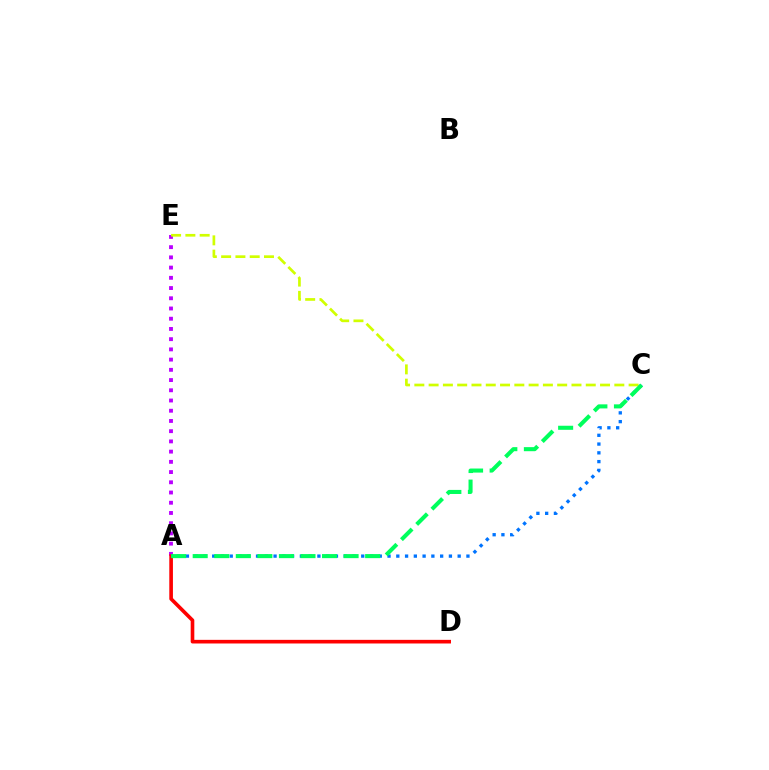{('A', 'E'): [{'color': '#b900ff', 'line_style': 'dotted', 'thickness': 2.78}], ('A', 'D'): [{'color': '#ff0000', 'line_style': 'solid', 'thickness': 2.62}], ('C', 'E'): [{'color': '#d1ff00', 'line_style': 'dashed', 'thickness': 1.94}], ('A', 'C'): [{'color': '#0074ff', 'line_style': 'dotted', 'thickness': 2.38}, {'color': '#00ff5c', 'line_style': 'dashed', 'thickness': 2.93}]}